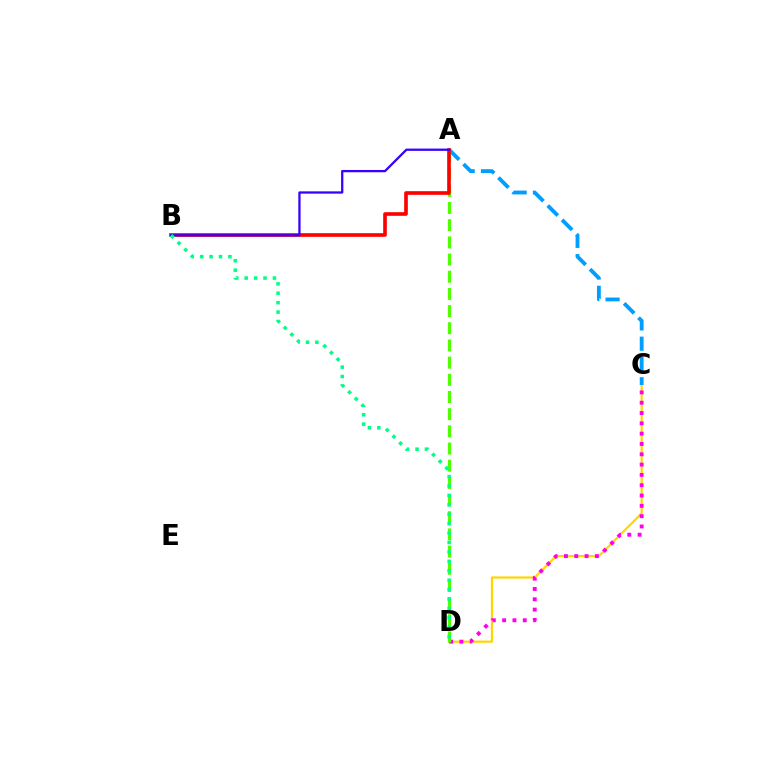{('C', 'D'): [{'color': '#ffd500', 'line_style': 'solid', 'thickness': 1.57}, {'color': '#ff00ed', 'line_style': 'dotted', 'thickness': 2.8}], ('A', 'D'): [{'color': '#4fff00', 'line_style': 'dashed', 'thickness': 2.33}], ('A', 'C'): [{'color': '#009eff', 'line_style': 'dashed', 'thickness': 2.76}], ('A', 'B'): [{'color': '#ff0000', 'line_style': 'solid', 'thickness': 2.62}, {'color': '#3700ff', 'line_style': 'solid', 'thickness': 1.64}], ('B', 'D'): [{'color': '#00ff86', 'line_style': 'dotted', 'thickness': 2.56}]}